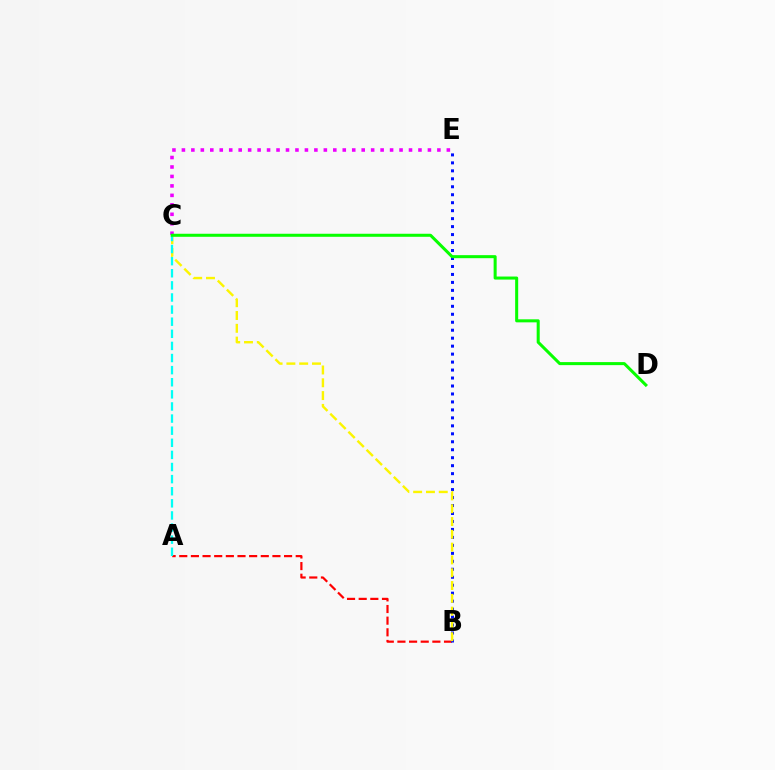{('A', 'B'): [{'color': '#ff0000', 'line_style': 'dashed', 'thickness': 1.58}], ('B', 'E'): [{'color': '#0010ff', 'line_style': 'dotted', 'thickness': 2.17}], ('C', 'E'): [{'color': '#ee00ff', 'line_style': 'dotted', 'thickness': 2.57}], ('B', 'C'): [{'color': '#fcf500', 'line_style': 'dashed', 'thickness': 1.74}], ('A', 'C'): [{'color': '#00fff6', 'line_style': 'dashed', 'thickness': 1.64}], ('C', 'D'): [{'color': '#08ff00', 'line_style': 'solid', 'thickness': 2.19}]}